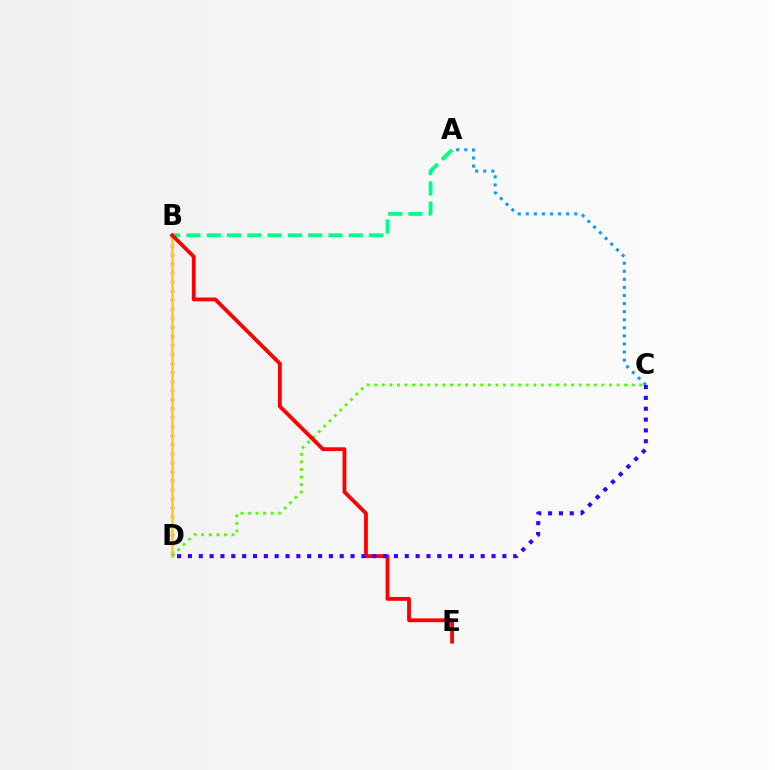{('A', 'B'): [{'color': '#00ff86', 'line_style': 'dashed', 'thickness': 2.76}], ('B', 'D'): [{'color': '#ff00ed', 'line_style': 'dotted', 'thickness': 2.45}, {'color': '#ffd500', 'line_style': 'solid', 'thickness': 2.07}], ('A', 'C'): [{'color': '#009eff', 'line_style': 'dotted', 'thickness': 2.2}], ('C', 'D'): [{'color': '#4fff00', 'line_style': 'dotted', 'thickness': 2.06}, {'color': '#3700ff', 'line_style': 'dotted', 'thickness': 2.95}], ('B', 'E'): [{'color': '#ff0000', 'line_style': 'solid', 'thickness': 2.74}]}